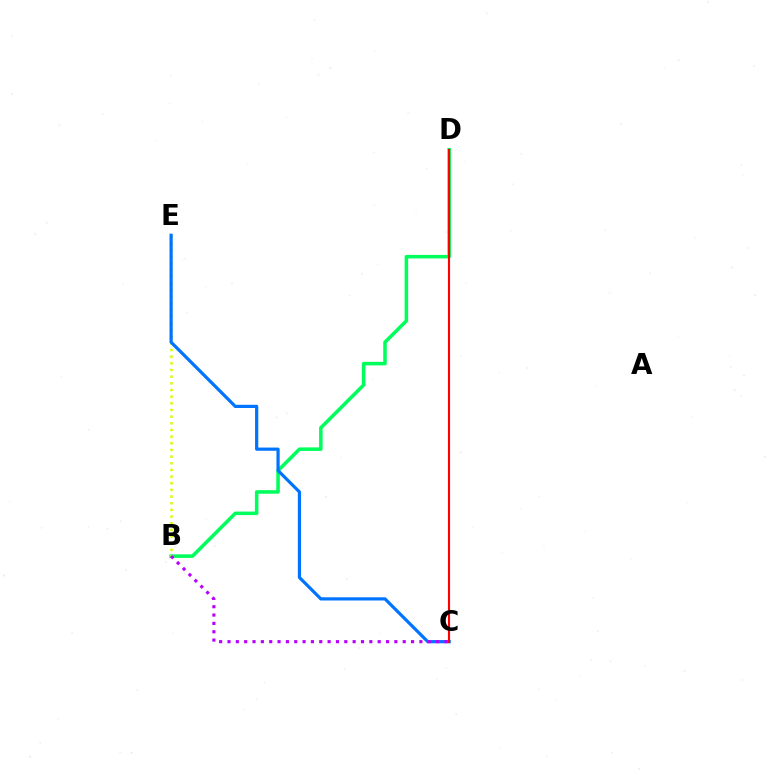{('B', 'D'): [{'color': '#00ff5c', 'line_style': 'solid', 'thickness': 2.55}], ('B', 'E'): [{'color': '#d1ff00', 'line_style': 'dotted', 'thickness': 1.81}], ('C', 'E'): [{'color': '#0074ff', 'line_style': 'solid', 'thickness': 2.31}], ('B', 'C'): [{'color': '#b900ff', 'line_style': 'dotted', 'thickness': 2.27}], ('C', 'D'): [{'color': '#ff0000', 'line_style': 'solid', 'thickness': 1.54}]}